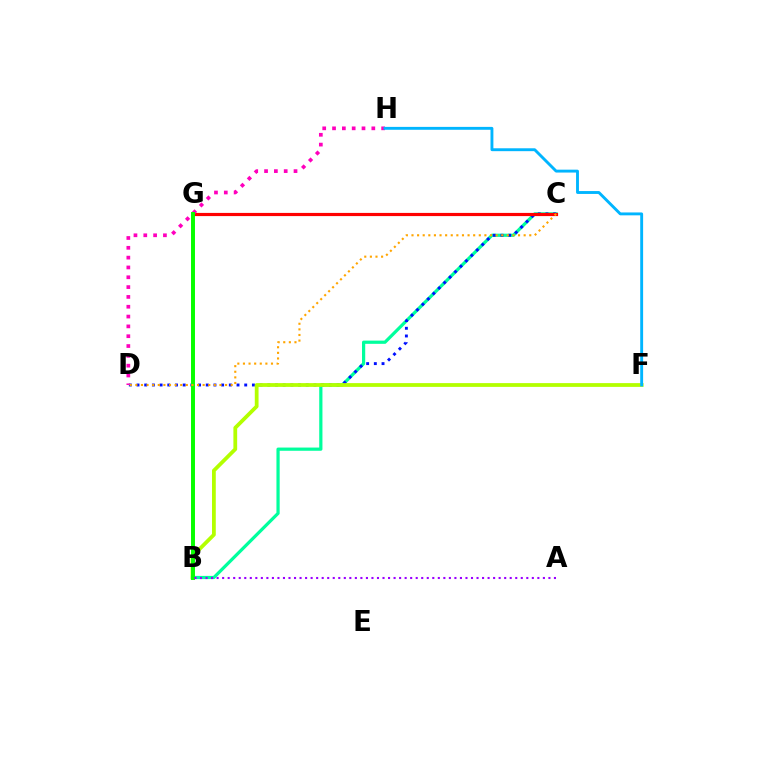{('B', 'C'): [{'color': '#00ff9d', 'line_style': 'solid', 'thickness': 2.32}], ('C', 'D'): [{'color': '#0010ff', 'line_style': 'dotted', 'thickness': 2.09}, {'color': '#ffa500', 'line_style': 'dotted', 'thickness': 1.52}], ('C', 'G'): [{'color': '#ff0000', 'line_style': 'solid', 'thickness': 2.29}], ('D', 'H'): [{'color': '#ff00bd', 'line_style': 'dotted', 'thickness': 2.67}], ('B', 'F'): [{'color': '#b3ff00', 'line_style': 'solid', 'thickness': 2.71}], ('B', 'G'): [{'color': '#08ff00', 'line_style': 'solid', 'thickness': 2.84}], ('A', 'B'): [{'color': '#9b00ff', 'line_style': 'dotted', 'thickness': 1.5}], ('F', 'H'): [{'color': '#00b5ff', 'line_style': 'solid', 'thickness': 2.08}]}